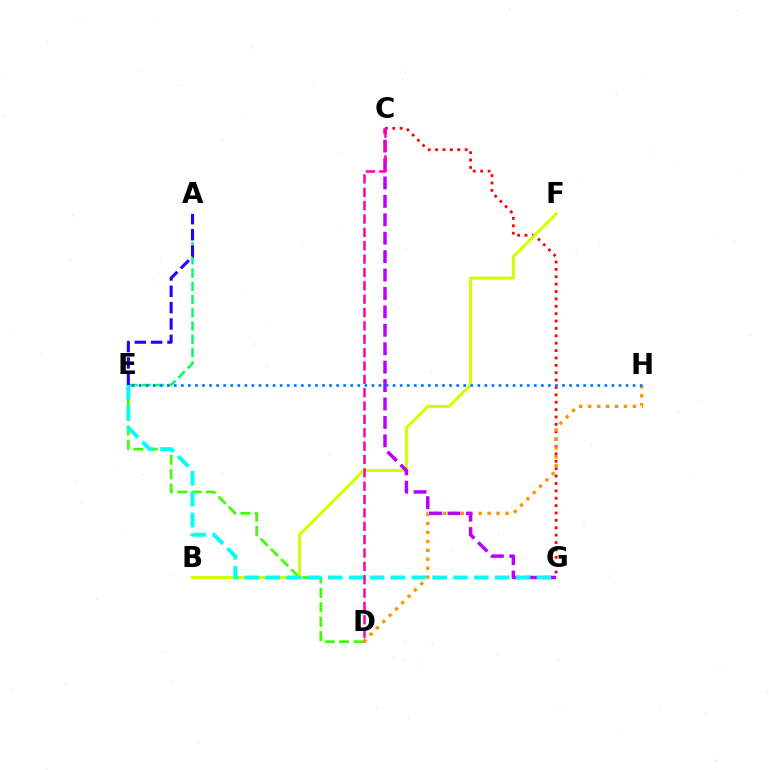{('D', 'E'): [{'color': '#3dff00', 'line_style': 'dashed', 'thickness': 1.96}], ('C', 'G'): [{'color': '#ff0000', 'line_style': 'dotted', 'thickness': 2.01}, {'color': '#b900ff', 'line_style': 'dashed', 'thickness': 2.5}], ('B', 'F'): [{'color': '#d1ff00', 'line_style': 'solid', 'thickness': 2.15}], ('D', 'H'): [{'color': '#ff9400', 'line_style': 'dotted', 'thickness': 2.43}], ('A', 'E'): [{'color': '#00ff5c', 'line_style': 'dashed', 'thickness': 1.8}, {'color': '#2500ff', 'line_style': 'dashed', 'thickness': 2.22}], ('E', 'G'): [{'color': '#00fff6', 'line_style': 'dashed', 'thickness': 2.83}], ('E', 'H'): [{'color': '#0074ff', 'line_style': 'dotted', 'thickness': 1.92}], ('C', 'D'): [{'color': '#ff00ac', 'line_style': 'dashed', 'thickness': 1.81}]}